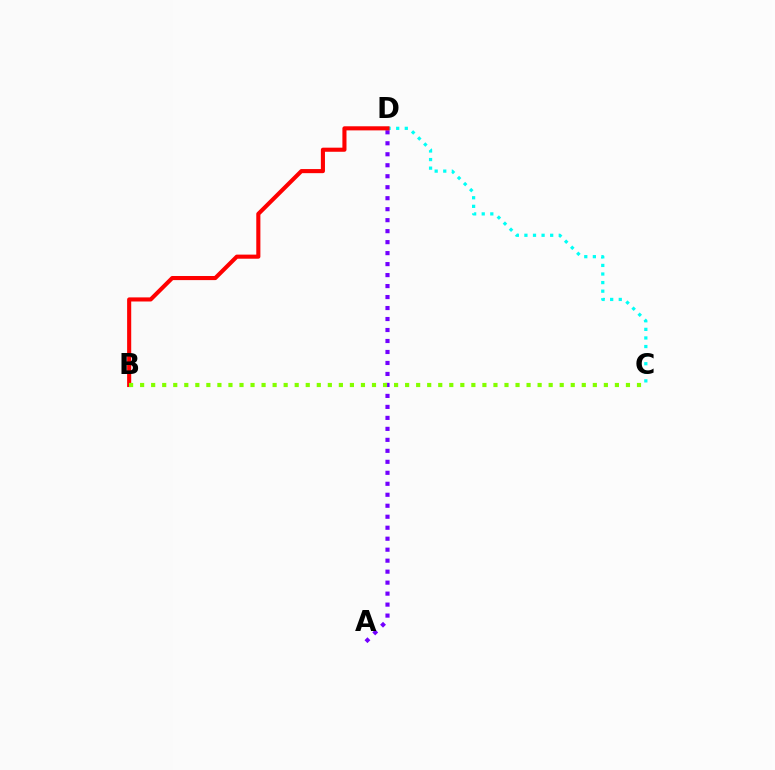{('C', 'D'): [{'color': '#00fff6', 'line_style': 'dotted', 'thickness': 2.33}], ('A', 'D'): [{'color': '#7200ff', 'line_style': 'dotted', 'thickness': 2.98}], ('B', 'D'): [{'color': '#ff0000', 'line_style': 'solid', 'thickness': 2.95}], ('B', 'C'): [{'color': '#84ff00', 'line_style': 'dotted', 'thickness': 3.0}]}